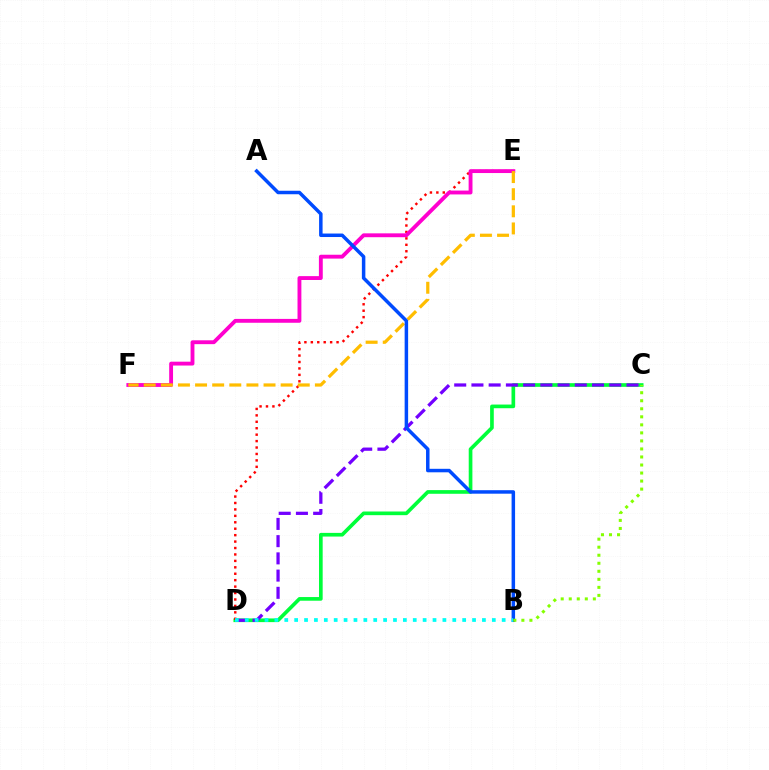{('C', 'D'): [{'color': '#00ff39', 'line_style': 'solid', 'thickness': 2.64}, {'color': '#7200ff', 'line_style': 'dashed', 'thickness': 2.34}], ('D', 'E'): [{'color': '#ff0000', 'line_style': 'dotted', 'thickness': 1.75}], ('E', 'F'): [{'color': '#ff00cf', 'line_style': 'solid', 'thickness': 2.78}, {'color': '#ffbd00', 'line_style': 'dashed', 'thickness': 2.33}], ('A', 'B'): [{'color': '#004bff', 'line_style': 'solid', 'thickness': 2.51}], ('B', 'D'): [{'color': '#00fff6', 'line_style': 'dotted', 'thickness': 2.68}], ('B', 'C'): [{'color': '#84ff00', 'line_style': 'dotted', 'thickness': 2.18}]}